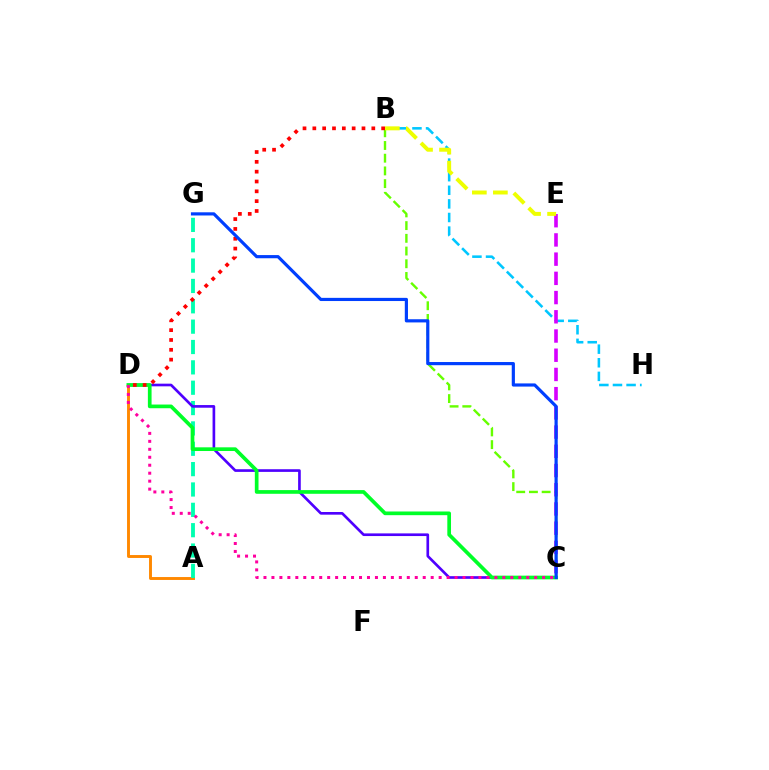{('B', 'H'): [{'color': '#00c7ff', 'line_style': 'dashed', 'thickness': 1.85}], ('A', 'D'): [{'color': '#ff8800', 'line_style': 'solid', 'thickness': 2.1}], ('A', 'G'): [{'color': '#00ffaf', 'line_style': 'dashed', 'thickness': 2.76}], ('C', 'D'): [{'color': '#4f00ff', 'line_style': 'solid', 'thickness': 1.92}, {'color': '#00ff27', 'line_style': 'solid', 'thickness': 2.66}, {'color': '#ff00a0', 'line_style': 'dotted', 'thickness': 2.16}], ('B', 'C'): [{'color': '#66ff00', 'line_style': 'dashed', 'thickness': 1.73}], ('B', 'D'): [{'color': '#ff0000', 'line_style': 'dotted', 'thickness': 2.67}], ('C', 'E'): [{'color': '#d600ff', 'line_style': 'dashed', 'thickness': 2.61}], ('C', 'G'): [{'color': '#003fff', 'line_style': 'solid', 'thickness': 2.29}], ('B', 'E'): [{'color': '#eeff00', 'line_style': 'dashed', 'thickness': 2.86}]}